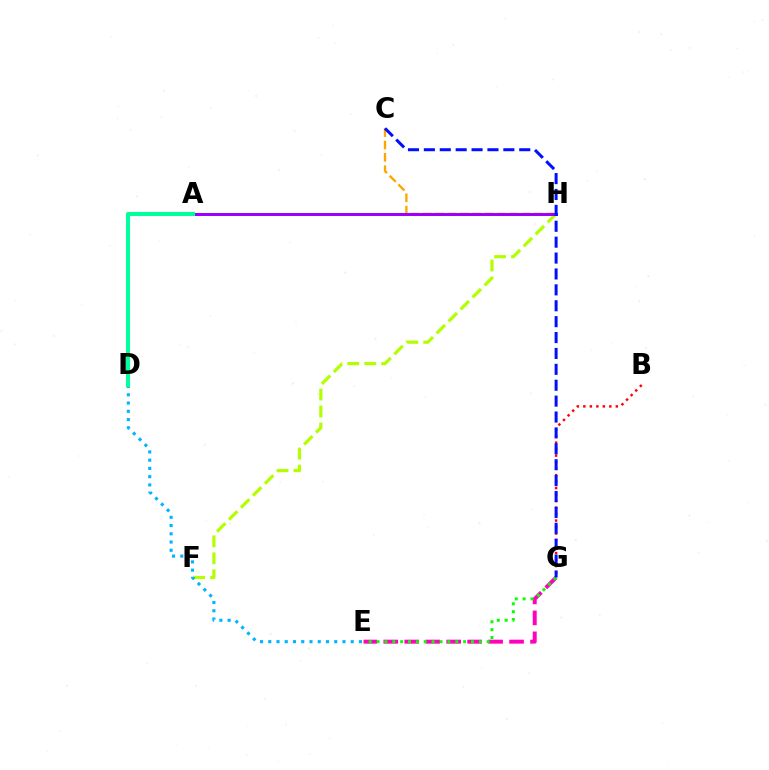{('C', 'H'): [{'color': '#ffa500', 'line_style': 'dashed', 'thickness': 1.68}], ('E', 'G'): [{'color': '#ff00bd', 'line_style': 'dashed', 'thickness': 2.85}, {'color': '#08ff00', 'line_style': 'dotted', 'thickness': 2.14}], ('B', 'G'): [{'color': '#ff0000', 'line_style': 'dotted', 'thickness': 1.76}], ('F', 'H'): [{'color': '#b3ff00', 'line_style': 'dashed', 'thickness': 2.3}], ('D', 'E'): [{'color': '#00b5ff', 'line_style': 'dotted', 'thickness': 2.24}], ('A', 'H'): [{'color': '#9b00ff', 'line_style': 'solid', 'thickness': 2.15}], ('A', 'D'): [{'color': '#00ff9d', 'line_style': 'solid', 'thickness': 2.93}], ('C', 'G'): [{'color': '#0010ff', 'line_style': 'dashed', 'thickness': 2.16}]}